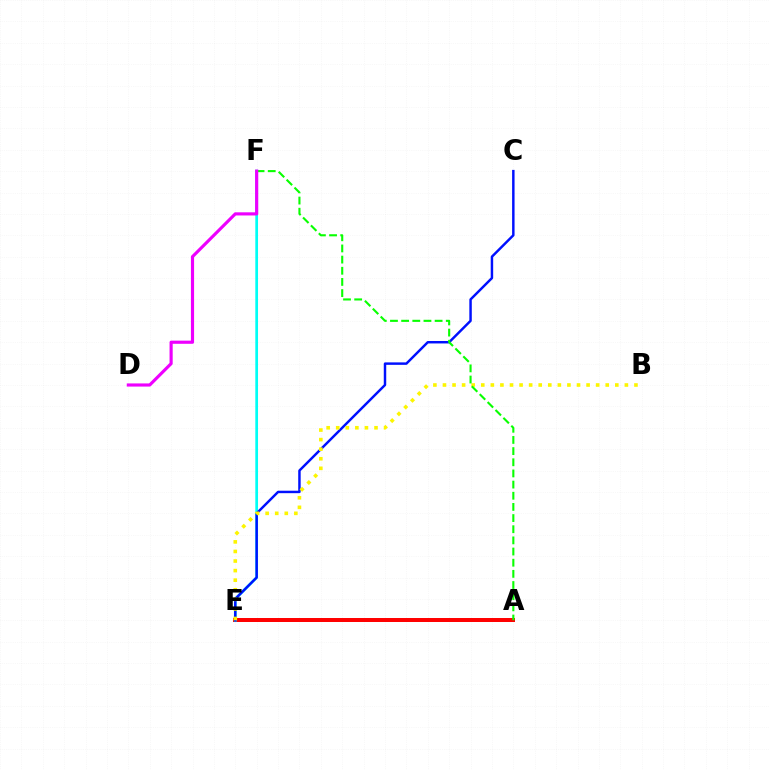{('A', 'E'): [{'color': '#ff0000', 'line_style': 'solid', 'thickness': 2.87}], ('E', 'F'): [{'color': '#00fff6', 'line_style': 'solid', 'thickness': 1.96}], ('C', 'E'): [{'color': '#0010ff', 'line_style': 'solid', 'thickness': 1.77}], ('B', 'E'): [{'color': '#fcf500', 'line_style': 'dotted', 'thickness': 2.6}], ('A', 'F'): [{'color': '#08ff00', 'line_style': 'dashed', 'thickness': 1.52}], ('D', 'F'): [{'color': '#ee00ff', 'line_style': 'solid', 'thickness': 2.27}]}